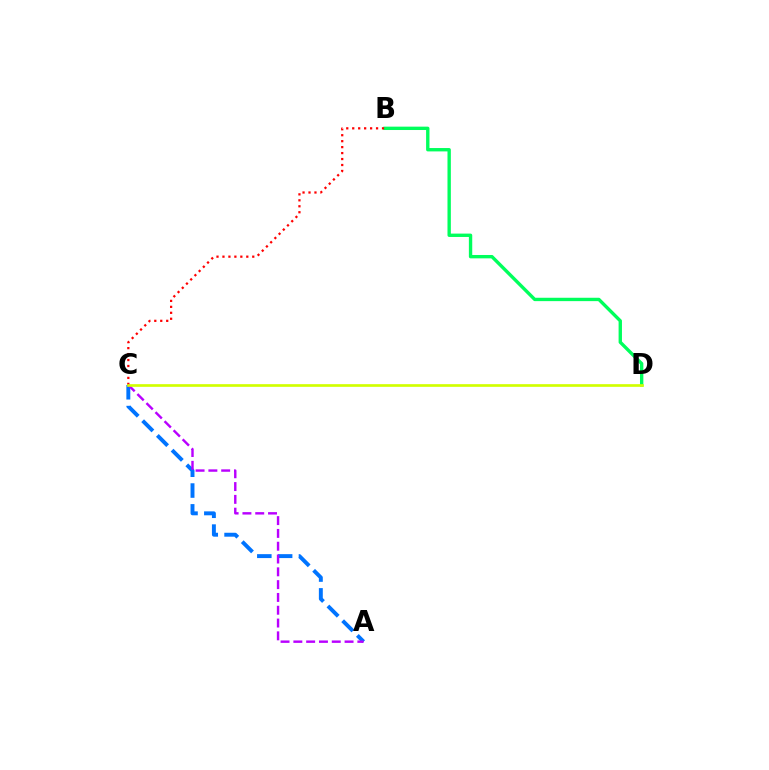{('B', 'D'): [{'color': '#00ff5c', 'line_style': 'solid', 'thickness': 2.42}], ('B', 'C'): [{'color': '#ff0000', 'line_style': 'dotted', 'thickness': 1.62}], ('A', 'C'): [{'color': '#0074ff', 'line_style': 'dashed', 'thickness': 2.83}, {'color': '#b900ff', 'line_style': 'dashed', 'thickness': 1.74}], ('C', 'D'): [{'color': '#d1ff00', 'line_style': 'solid', 'thickness': 1.92}]}